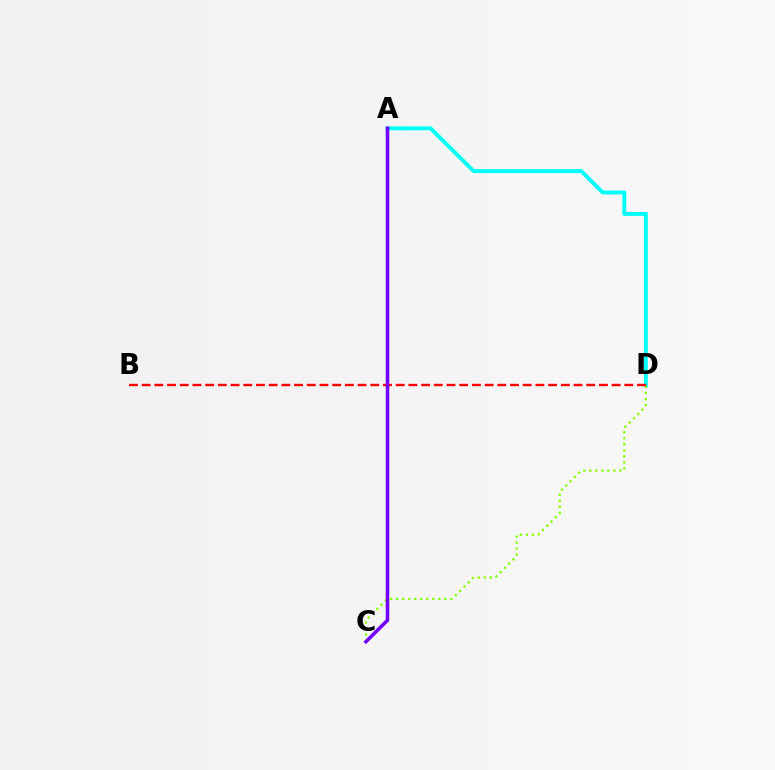{('A', 'D'): [{'color': '#00fff6', 'line_style': 'solid', 'thickness': 2.83}], ('C', 'D'): [{'color': '#84ff00', 'line_style': 'dotted', 'thickness': 1.64}], ('B', 'D'): [{'color': '#ff0000', 'line_style': 'dashed', 'thickness': 1.73}], ('A', 'C'): [{'color': '#7200ff', 'line_style': 'solid', 'thickness': 2.55}]}